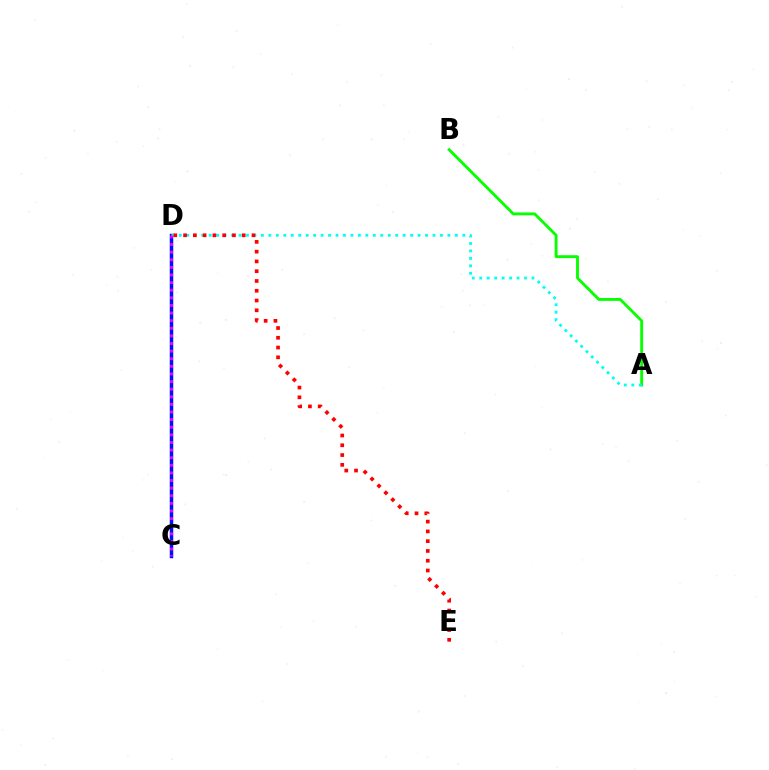{('C', 'D'): [{'color': '#fcf500', 'line_style': 'dotted', 'thickness': 2.11}, {'color': '#0010ff', 'line_style': 'solid', 'thickness': 2.51}, {'color': '#ee00ff', 'line_style': 'dotted', 'thickness': 2.07}], ('A', 'B'): [{'color': '#08ff00', 'line_style': 'solid', 'thickness': 2.07}], ('A', 'D'): [{'color': '#00fff6', 'line_style': 'dotted', 'thickness': 2.03}], ('D', 'E'): [{'color': '#ff0000', 'line_style': 'dotted', 'thickness': 2.66}]}